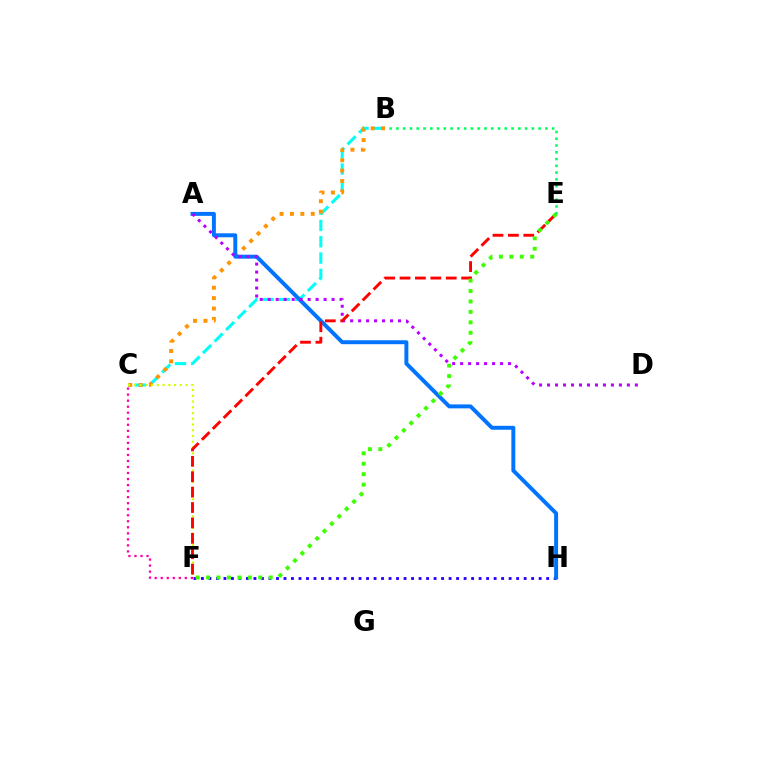{('F', 'H'): [{'color': '#2500ff', 'line_style': 'dotted', 'thickness': 2.04}], ('B', 'C'): [{'color': '#00fff6', 'line_style': 'dashed', 'thickness': 2.22}, {'color': '#ff9400', 'line_style': 'dotted', 'thickness': 2.82}], ('C', 'F'): [{'color': '#ff00ac', 'line_style': 'dotted', 'thickness': 1.64}, {'color': '#d1ff00', 'line_style': 'dotted', 'thickness': 1.56}], ('A', 'H'): [{'color': '#0074ff', 'line_style': 'solid', 'thickness': 2.84}], ('A', 'D'): [{'color': '#b900ff', 'line_style': 'dotted', 'thickness': 2.17}], ('E', 'F'): [{'color': '#ff0000', 'line_style': 'dashed', 'thickness': 2.09}, {'color': '#3dff00', 'line_style': 'dotted', 'thickness': 2.84}], ('B', 'E'): [{'color': '#00ff5c', 'line_style': 'dotted', 'thickness': 1.84}]}